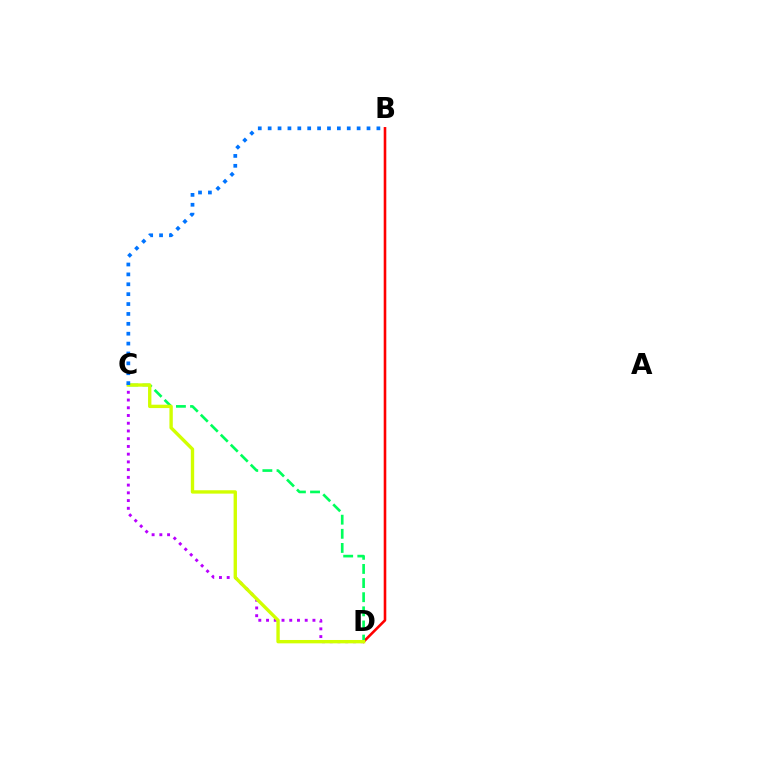{('C', 'D'): [{'color': '#b900ff', 'line_style': 'dotted', 'thickness': 2.1}, {'color': '#00ff5c', 'line_style': 'dashed', 'thickness': 1.92}, {'color': '#d1ff00', 'line_style': 'solid', 'thickness': 2.42}], ('B', 'D'): [{'color': '#ff0000', 'line_style': 'solid', 'thickness': 1.86}], ('B', 'C'): [{'color': '#0074ff', 'line_style': 'dotted', 'thickness': 2.69}]}